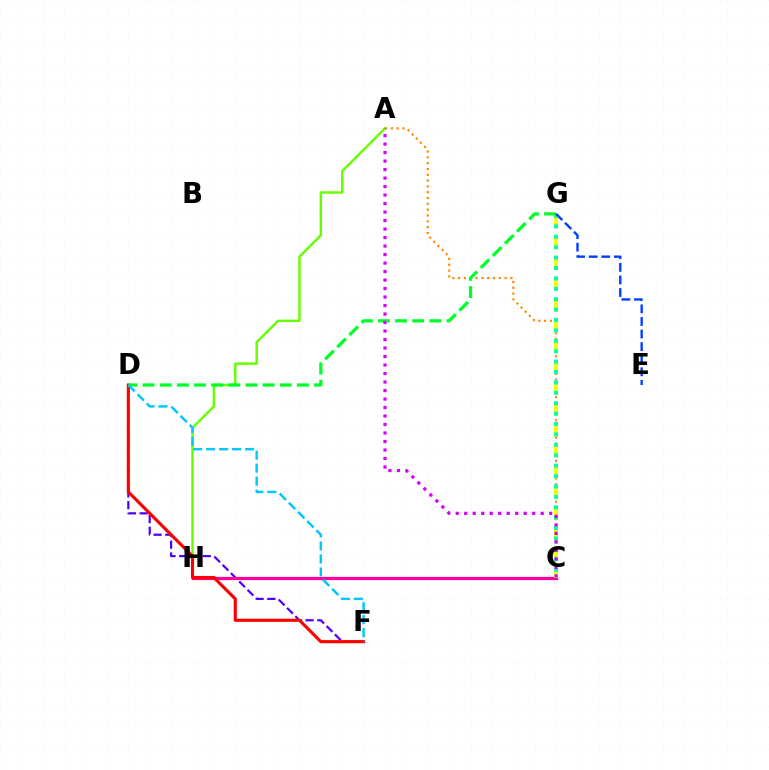{('A', 'C'): [{'color': '#ff8800', 'line_style': 'dotted', 'thickness': 1.58}, {'color': '#d600ff', 'line_style': 'dotted', 'thickness': 2.31}], ('D', 'F'): [{'color': '#4f00ff', 'line_style': 'dashed', 'thickness': 1.6}, {'color': '#ff0000', 'line_style': 'solid', 'thickness': 2.26}, {'color': '#00c7ff', 'line_style': 'dashed', 'thickness': 1.76}], ('A', 'H'): [{'color': '#66ff00', 'line_style': 'solid', 'thickness': 1.75}], ('C', 'H'): [{'color': '#ff00a0', 'line_style': 'solid', 'thickness': 2.33}], ('C', 'G'): [{'color': '#eeff00', 'line_style': 'dashed', 'thickness': 2.83}, {'color': '#00ffaf', 'line_style': 'dotted', 'thickness': 2.83}], ('D', 'G'): [{'color': '#00ff27', 'line_style': 'dashed', 'thickness': 2.33}], ('E', 'G'): [{'color': '#003fff', 'line_style': 'dashed', 'thickness': 1.71}]}